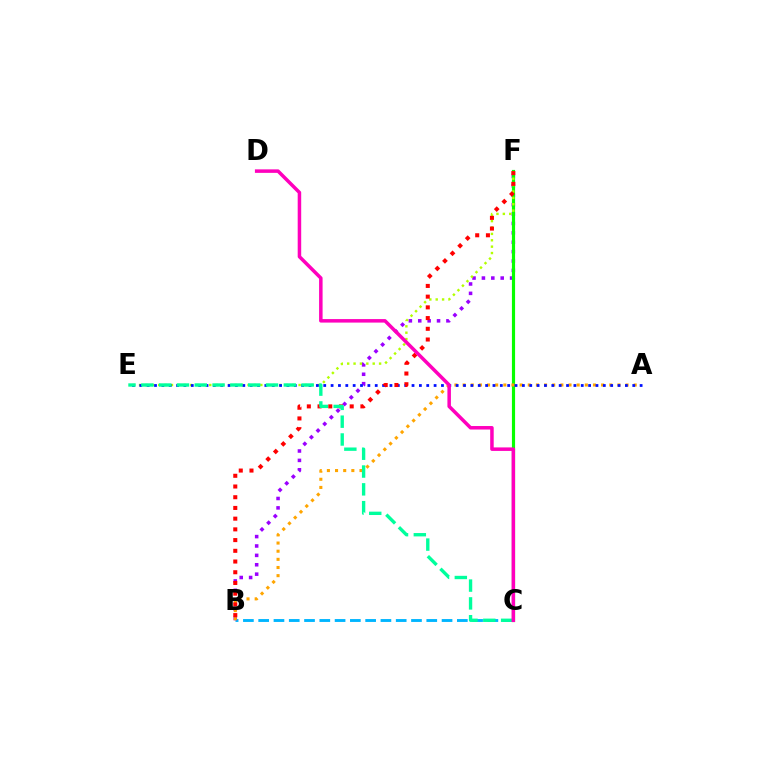{('B', 'C'): [{'color': '#00b5ff', 'line_style': 'dashed', 'thickness': 2.08}], ('B', 'F'): [{'color': '#9b00ff', 'line_style': 'dotted', 'thickness': 2.55}, {'color': '#ff0000', 'line_style': 'dotted', 'thickness': 2.91}], ('C', 'F'): [{'color': '#08ff00', 'line_style': 'solid', 'thickness': 2.28}], ('A', 'B'): [{'color': '#ffa500', 'line_style': 'dotted', 'thickness': 2.21}], ('E', 'F'): [{'color': '#b3ff00', 'line_style': 'dotted', 'thickness': 1.73}], ('A', 'E'): [{'color': '#0010ff', 'line_style': 'dotted', 'thickness': 2.0}], ('C', 'E'): [{'color': '#00ff9d', 'line_style': 'dashed', 'thickness': 2.42}], ('C', 'D'): [{'color': '#ff00bd', 'line_style': 'solid', 'thickness': 2.52}]}